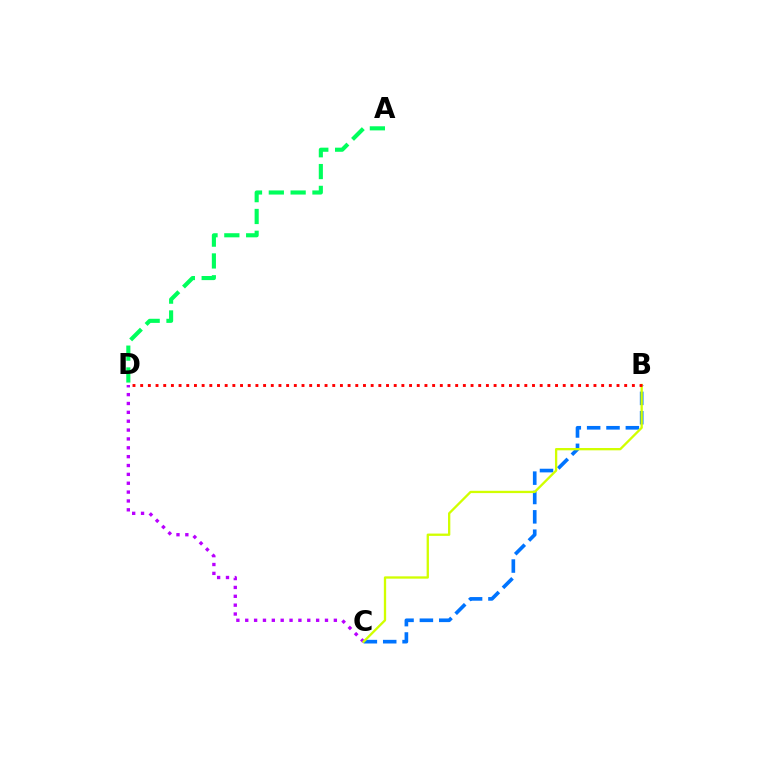{('C', 'D'): [{'color': '#b900ff', 'line_style': 'dotted', 'thickness': 2.41}], ('B', 'C'): [{'color': '#0074ff', 'line_style': 'dashed', 'thickness': 2.63}, {'color': '#d1ff00', 'line_style': 'solid', 'thickness': 1.66}], ('A', 'D'): [{'color': '#00ff5c', 'line_style': 'dashed', 'thickness': 2.96}], ('B', 'D'): [{'color': '#ff0000', 'line_style': 'dotted', 'thickness': 2.09}]}